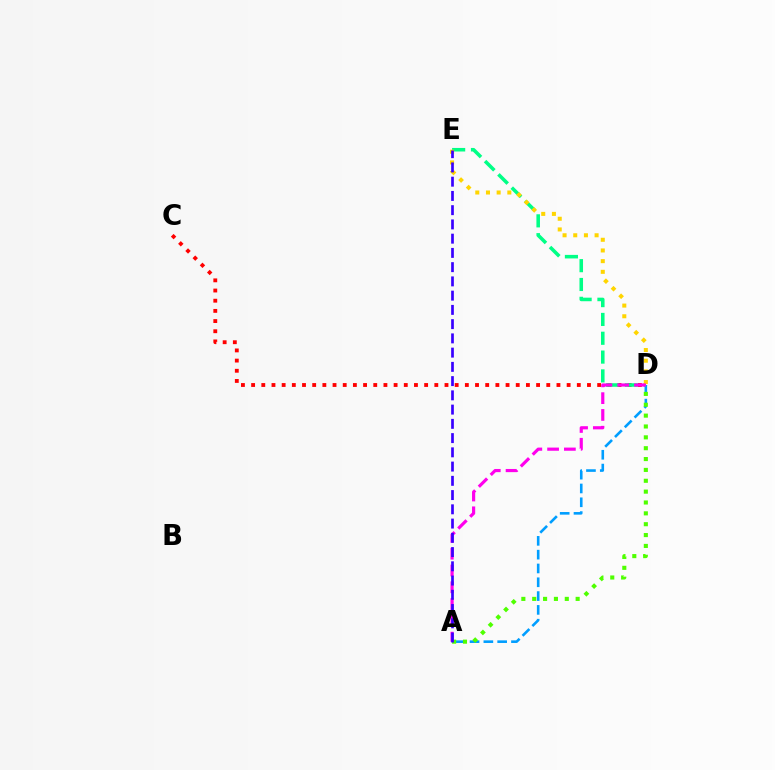{('C', 'D'): [{'color': '#ff0000', 'line_style': 'dotted', 'thickness': 2.77}], ('D', 'E'): [{'color': '#00ff86', 'line_style': 'dashed', 'thickness': 2.56}, {'color': '#ffd500', 'line_style': 'dotted', 'thickness': 2.9}], ('A', 'D'): [{'color': '#009eff', 'line_style': 'dashed', 'thickness': 1.88}, {'color': '#4fff00', 'line_style': 'dotted', 'thickness': 2.95}, {'color': '#ff00ed', 'line_style': 'dashed', 'thickness': 2.28}], ('A', 'E'): [{'color': '#3700ff', 'line_style': 'dashed', 'thickness': 1.94}]}